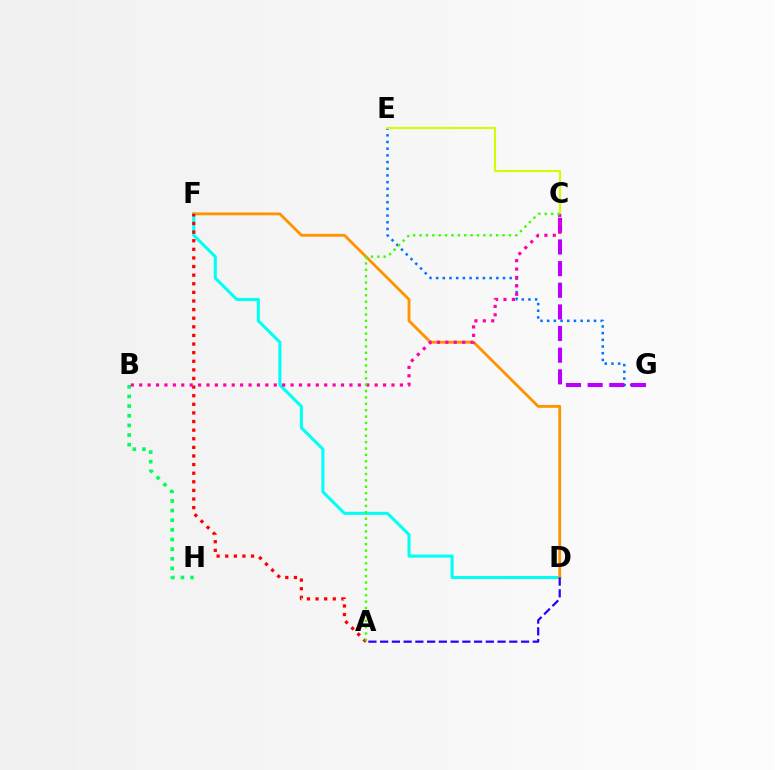{('E', 'G'): [{'color': '#0074ff', 'line_style': 'dotted', 'thickness': 1.82}], ('D', 'F'): [{'color': '#00fff6', 'line_style': 'solid', 'thickness': 2.2}, {'color': '#ff9400', 'line_style': 'solid', 'thickness': 2.05}], ('B', 'H'): [{'color': '#00ff5c', 'line_style': 'dotted', 'thickness': 2.62}], ('C', 'G'): [{'color': '#b900ff', 'line_style': 'dashed', 'thickness': 2.94}], ('A', 'F'): [{'color': '#ff0000', 'line_style': 'dotted', 'thickness': 2.34}], ('C', 'E'): [{'color': '#d1ff00', 'line_style': 'solid', 'thickness': 1.52}], ('B', 'C'): [{'color': '#ff00ac', 'line_style': 'dotted', 'thickness': 2.28}], ('A', 'D'): [{'color': '#2500ff', 'line_style': 'dashed', 'thickness': 1.59}], ('A', 'C'): [{'color': '#3dff00', 'line_style': 'dotted', 'thickness': 1.73}]}